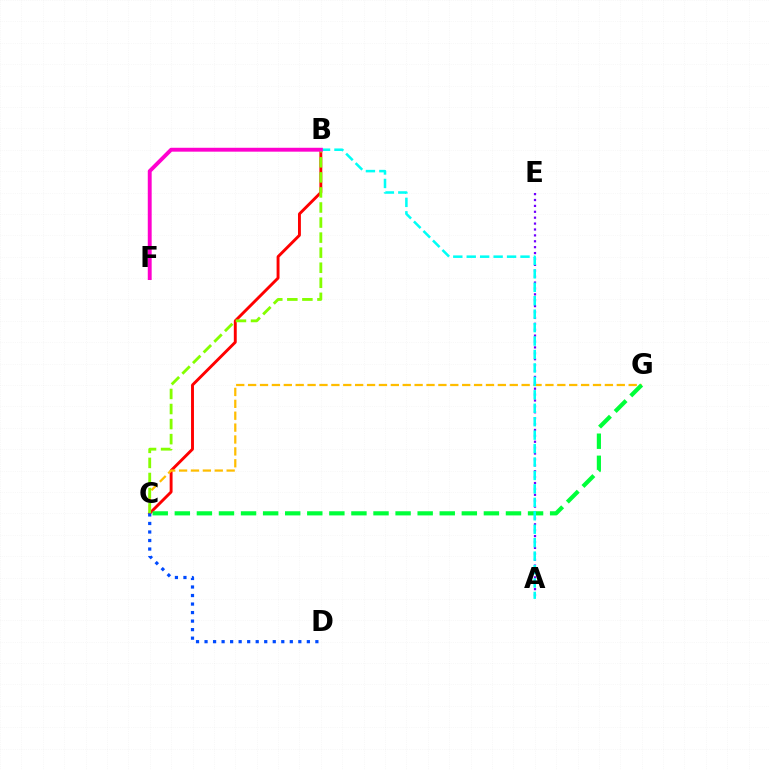{('B', 'C'): [{'color': '#ff0000', 'line_style': 'solid', 'thickness': 2.09}, {'color': '#84ff00', 'line_style': 'dashed', 'thickness': 2.05}], ('A', 'E'): [{'color': '#7200ff', 'line_style': 'dotted', 'thickness': 1.6}], ('C', 'G'): [{'color': '#ffbd00', 'line_style': 'dashed', 'thickness': 1.62}, {'color': '#00ff39', 'line_style': 'dashed', 'thickness': 3.0}], ('C', 'D'): [{'color': '#004bff', 'line_style': 'dotted', 'thickness': 2.32}], ('A', 'B'): [{'color': '#00fff6', 'line_style': 'dashed', 'thickness': 1.83}], ('B', 'F'): [{'color': '#ff00cf', 'line_style': 'solid', 'thickness': 2.8}]}